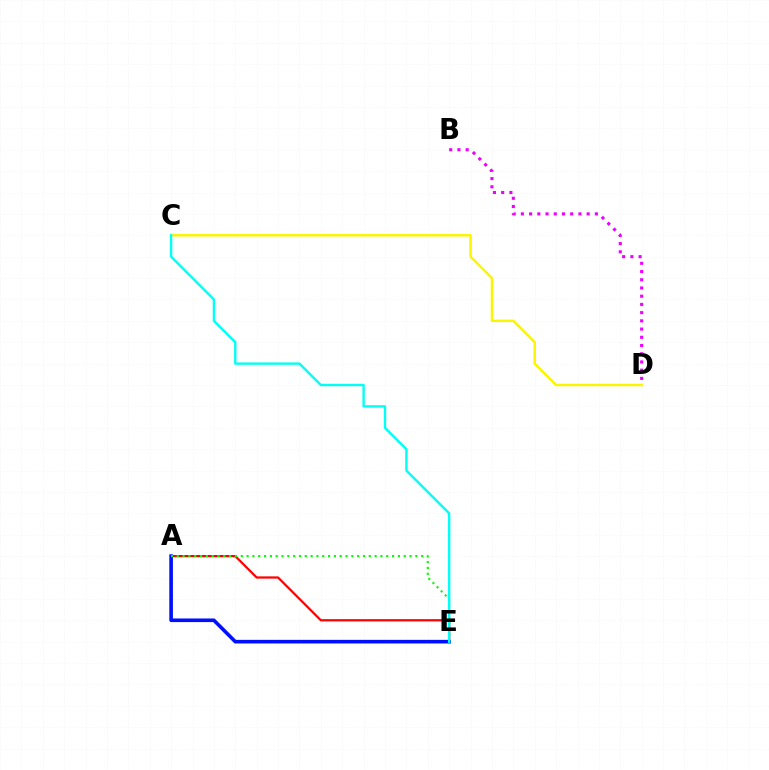{('A', 'E'): [{'color': '#ff0000', 'line_style': 'solid', 'thickness': 1.61}, {'color': '#0010ff', 'line_style': 'solid', 'thickness': 2.6}, {'color': '#08ff00', 'line_style': 'dotted', 'thickness': 1.58}], ('C', 'D'): [{'color': '#fcf500', 'line_style': 'solid', 'thickness': 1.77}], ('B', 'D'): [{'color': '#ee00ff', 'line_style': 'dotted', 'thickness': 2.23}], ('C', 'E'): [{'color': '#00fff6', 'line_style': 'solid', 'thickness': 1.72}]}